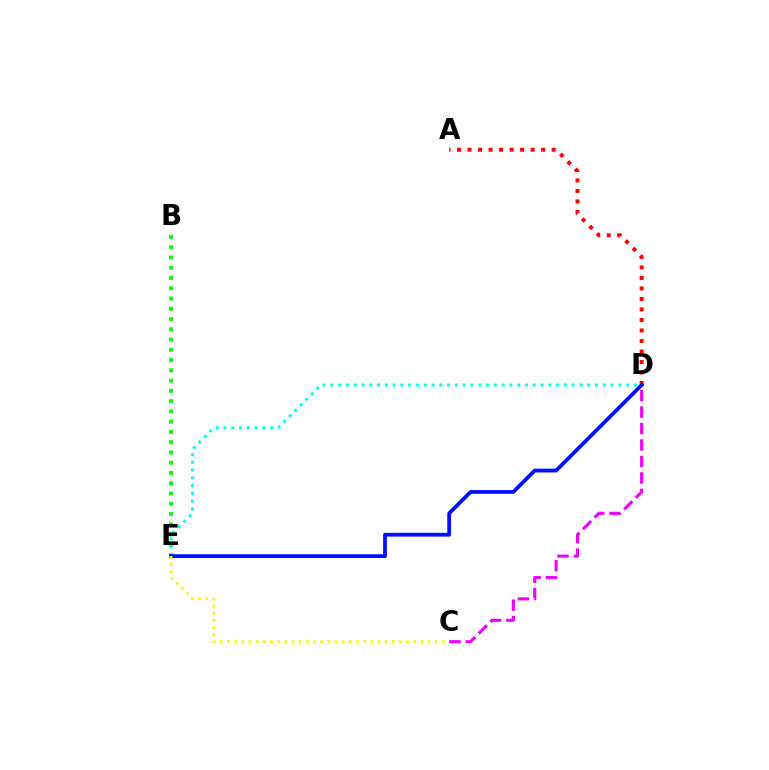{('B', 'E'): [{'color': '#08ff00', 'line_style': 'dotted', 'thickness': 2.79}], ('D', 'E'): [{'color': '#00fff6', 'line_style': 'dotted', 'thickness': 2.12}, {'color': '#0010ff', 'line_style': 'solid', 'thickness': 2.73}], ('A', 'D'): [{'color': '#ff0000', 'line_style': 'dotted', 'thickness': 2.86}], ('C', 'E'): [{'color': '#fcf500', 'line_style': 'dotted', 'thickness': 1.95}], ('C', 'D'): [{'color': '#ee00ff', 'line_style': 'dashed', 'thickness': 2.24}]}